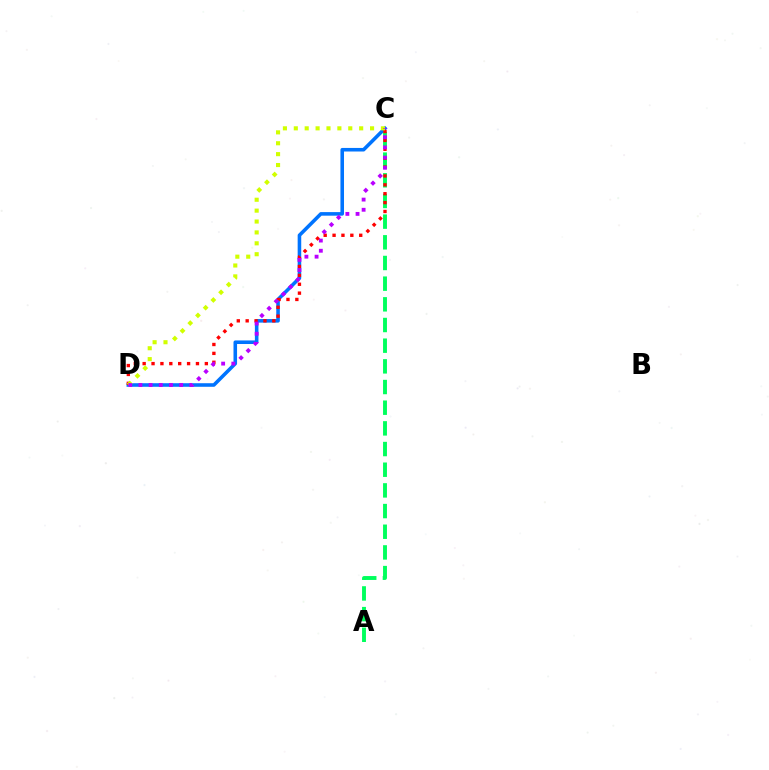{('C', 'D'): [{'color': '#0074ff', 'line_style': 'solid', 'thickness': 2.57}, {'color': '#ff0000', 'line_style': 'dotted', 'thickness': 2.41}, {'color': '#d1ff00', 'line_style': 'dotted', 'thickness': 2.96}, {'color': '#b900ff', 'line_style': 'dotted', 'thickness': 2.76}], ('A', 'C'): [{'color': '#00ff5c', 'line_style': 'dashed', 'thickness': 2.81}]}